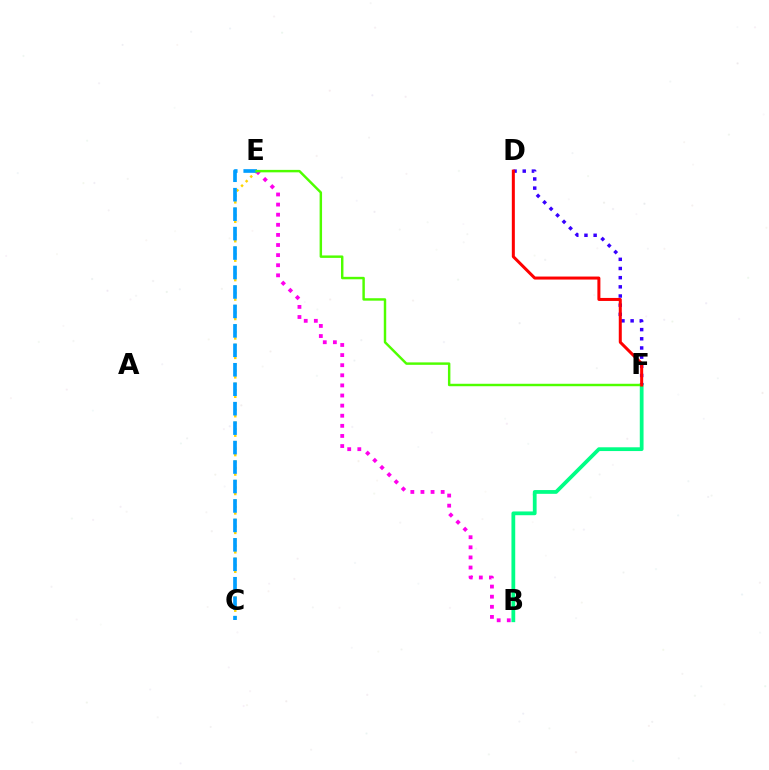{('C', 'E'): [{'color': '#ffd500', 'line_style': 'dotted', 'thickness': 1.76}, {'color': '#009eff', 'line_style': 'dashed', 'thickness': 2.64}], ('B', 'F'): [{'color': '#00ff86', 'line_style': 'solid', 'thickness': 2.71}], ('B', 'E'): [{'color': '#ff00ed', 'line_style': 'dotted', 'thickness': 2.75}], ('D', 'F'): [{'color': '#3700ff', 'line_style': 'dotted', 'thickness': 2.49}, {'color': '#ff0000', 'line_style': 'solid', 'thickness': 2.17}], ('E', 'F'): [{'color': '#4fff00', 'line_style': 'solid', 'thickness': 1.76}]}